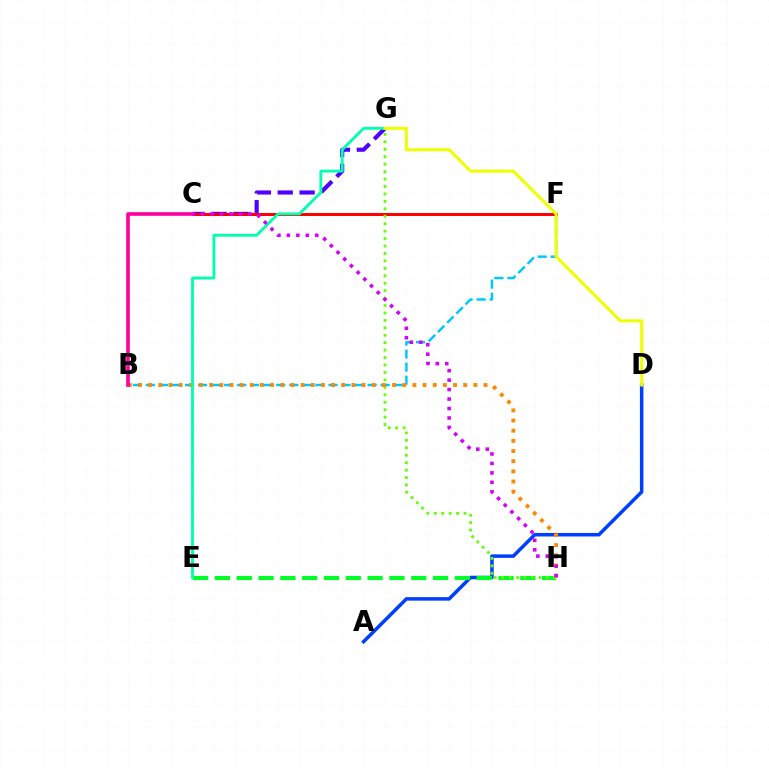{('A', 'D'): [{'color': '#003fff', 'line_style': 'solid', 'thickness': 2.53}], ('B', 'F'): [{'color': '#00c7ff', 'line_style': 'dashed', 'thickness': 1.77}], ('E', 'H'): [{'color': '#00ff27', 'line_style': 'dashed', 'thickness': 2.96}], ('C', 'G'): [{'color': '#4f00ff', 'line_style': 'dashed', 'thickness': 2.97}], ('C', 'F'): [{'color': '#ff0000', 'line_style': 'solid', 'thickness': 2.15}], ('G', 'H'): [{'color': '#66ff00', 'line_style': 'dotted', 'thickness': 2.02}], ('B', 'H'): [{'color': '#ff8800', 'line_style': 'dotted', 'thickness': 2.76}], ('E', 'G'): [{'color': '#00ffaf', 'line_style': 'solid', 'thickness': 2.05}], ('B', 'C'): [{'color': '#ff00a0', 'line_style': 'solid', 'thickness': 2.62}], ('C', 'H'): [{'color': '#d600ff', 'line_style': 'dotted', 'thickness': 2.57}], ('D', 'G'): [{'color': '#eeff00', 'line_style': 'solid', 'thickness': 2.19}]}